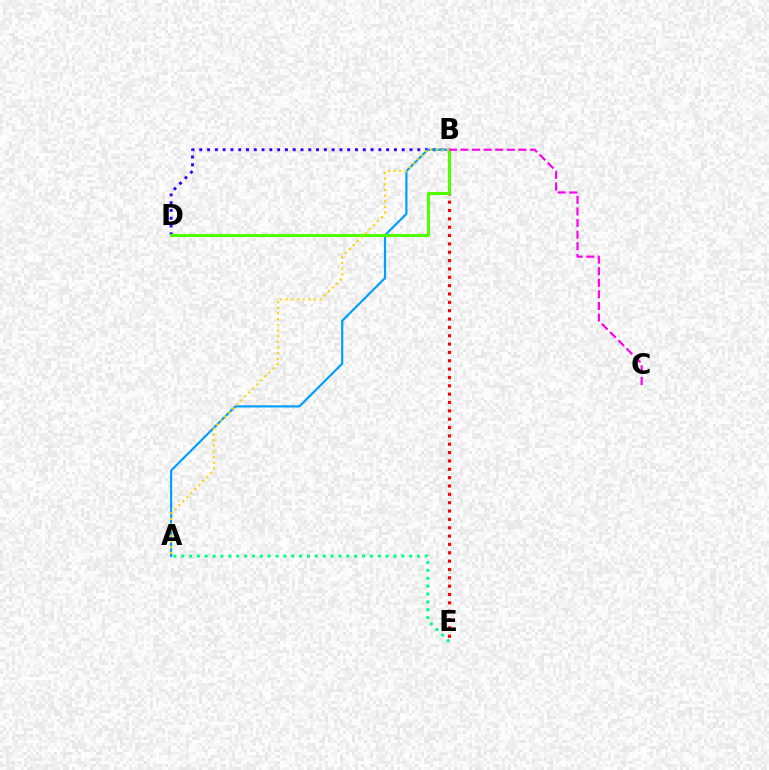{('B', 'E'): [{'color': '#ff0000', 'line_style': 'dotted', 'thickness': 2.27}], ('B', 'D'): [{'color': '#3700ff', 'line_style': 'dotted', 'thickness': 2.12}, {'color': '#4fff00', 'line_style': 'solid', 'thickness': 2.17}], ('A', 'E'): [{'color': '#00ff86', 'line_style': 'dotted', 'thickness': 2.14}], ('A', 'B'): [{'color': '#009eff', 'line_style': 'solid', 'thickness': 1.56}, {'color': '#ffd500', 'line_style': 'dotted', 'thickness': 1.54}], ('B', 'C'): [{'color': '#ff00ed', 'line_style': 'dashed', 'thickness': 1.57}]}